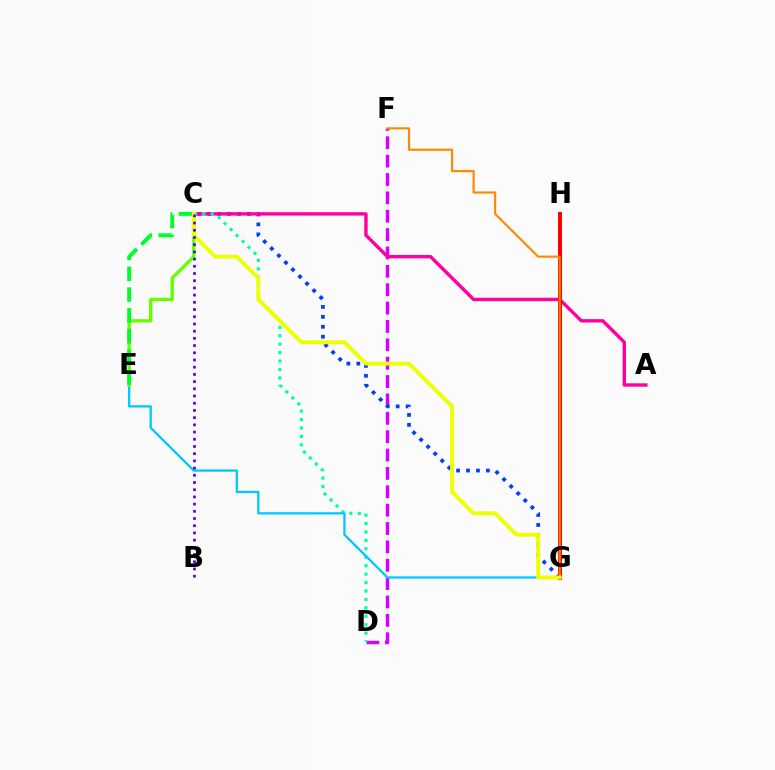{('D', 'F'): [{'color': '#d600ff', 'line_style': 'dashed', 'thickness': 2.5}], ('C', 'G'): [{'color': '#003fff', 'line_style': 'dotted', 'thickness': 2.7}, {'color': '#eeff00', 'line_style': 'solid', 'thickness': 2.84}], ('A', 'C'): [{'color': '#ff00a0', 'line_style': 'solid', 'thickness': 2.43}], ('G', 'H'): [{'color': '#ff0000', 'line_style': 'solid', 'thickness': 2.9}], ('C', 'D'): [{'color': '#00ffaf', 'line_style': 'dotted', 'thickness': 2.29}], ('E', 'G'): [{'color': '#00c7ff', 'line_style': 'solid', 'thickness': 1.64}], ('F', 'G'): [{'color': '#ff8800', 'line_style': 'solid', 'thickness': 1.56}], ('C', 'E'): [{'color': '#66ff00', 'line_style': 'solid', 'thickness': 2.39}, {'color': '#00ff27', 'line_style': 'dashed', 'thickness': 2.82}], ('B', 'C'): [{'color': '#4f00ff', 'line_style': 'dotted', 'thickness': 1.96}]}